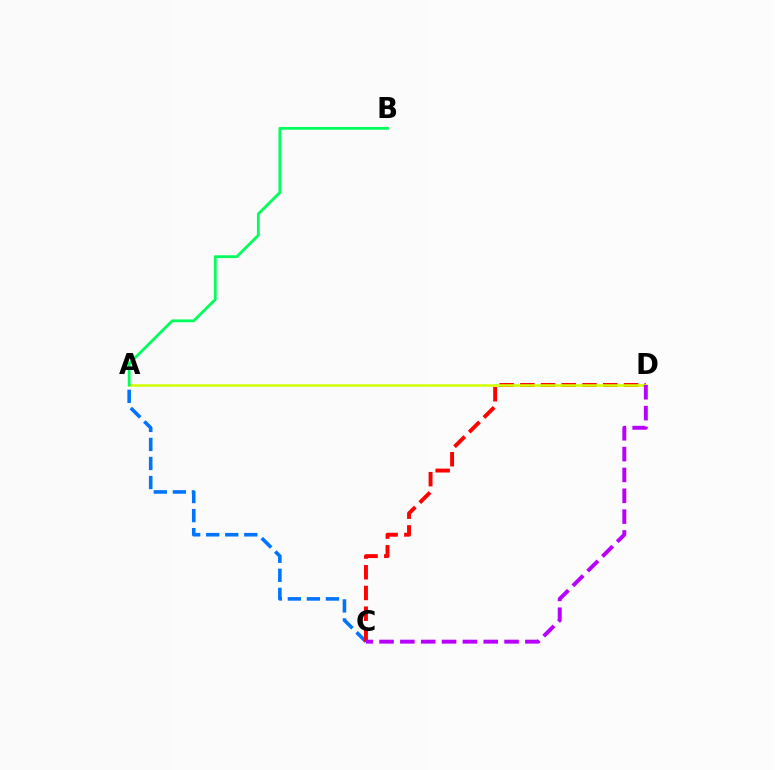{('A', 'C'): [{'color': '#0074ff', 'line_style': 'dashed', 'thickness': 2.59}], ('C', 'D'): [{'color': '#ff0000', 'line_style': 'dashed', 'thickness': 2.82}, {'color': '#b900ff', 'line_style': 'dashed', 'thickness': 2.83}], ('A', 'D'): [{'color': '#d1ff00', 'line_style': 'solid', 'thickness': 1.82}], ('A', 'B'): [{'color': '#00ff5c', 'line_style': 'solid', 'thickness': 2.02}]}